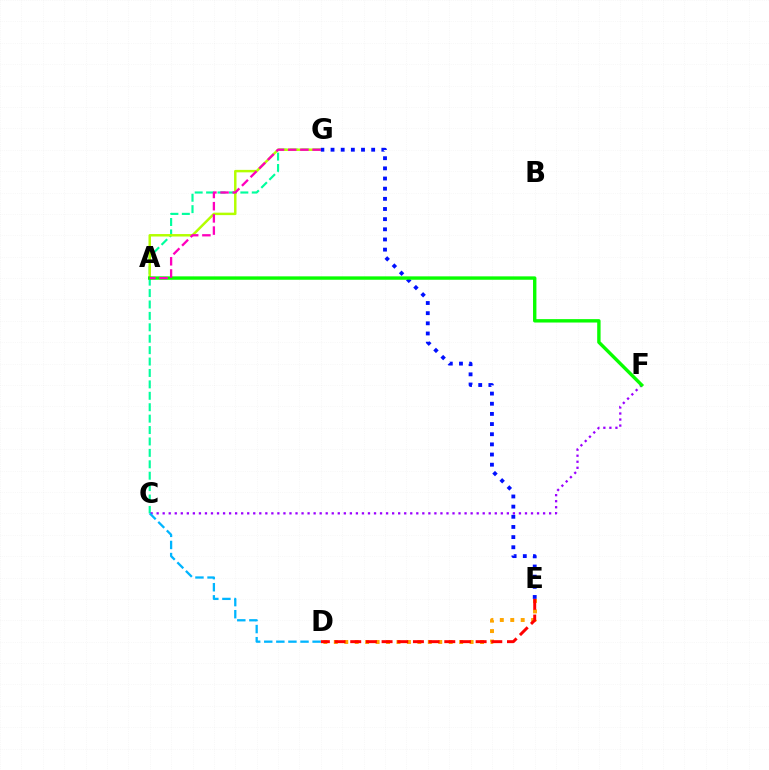{('D', 'E'): [{'color': '#ffa500', 'line_style': 'dotted', 'thickness': 2.84}, {'color': '#ff0000', 'line_style': 'dashed', 'thickness': 2.13}], ('C', 'G'): [{'color': '#00ff9d', 'line_style': 'dashed', 'thickness': 1.55}], ('A', 'G'): [{'color': '#b3ff00', 'line_style': 'solid', 'thickness': 1.77}, {'color': '#ff00bd', 'line_style': 'dashed', 'thickness': 1.66}], ('C', 'F'): [{'color': '#9b00ff', 'line_style': 'dotted', 'thickness': 1.64}], ('E', 'G'): [{'color': '#0010ff', 'line_style': 'dotted', 'thickness': 2.76}], ('A', 'F'): [{'color': '#08ff00', 'line_style': 'solid', 'thickness': 2.44}], ('C', 'D'): [{'color': '#00b5ff', 'line_style': 'dashed', 'thickness': 1.64}]}